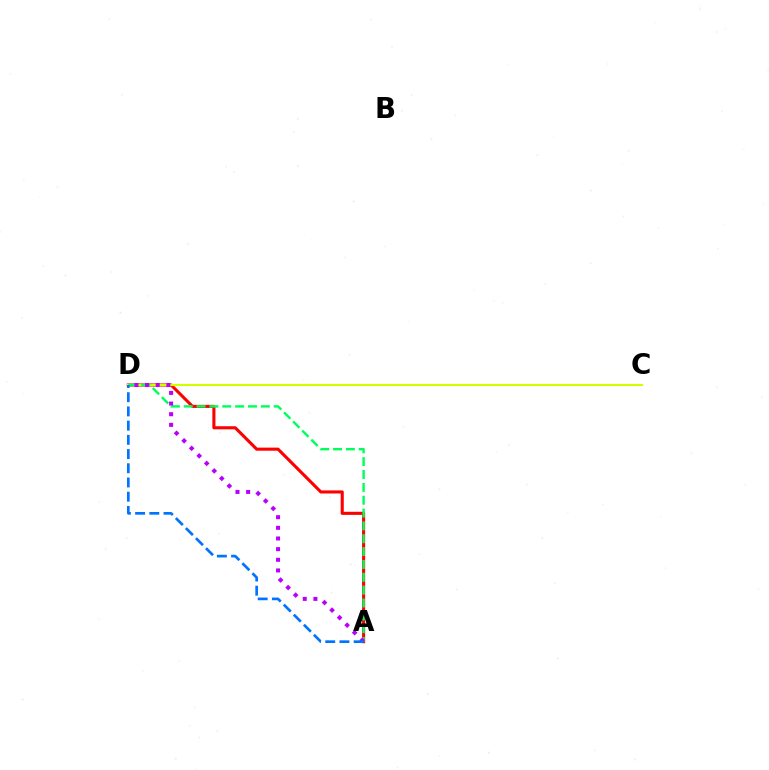{('A', 'D'): [{'color': '#ff0000', 'line_style': 'solid', 'thickness': 2.23}, {'color': '#00ff5c', 'line_style': 'dashed', 'thickness': 1.75}, {'color': '#b900ff', 'line_style': 'dotted', 'thickness': 2.89}, {'color': '#0074ff', 'line_style': 'dashed', 'thickness': 1.93}], ('C', 'D'): [{'color': '#d1ff00', 'line_style': 'solid', 'thickness': 1.52}]}